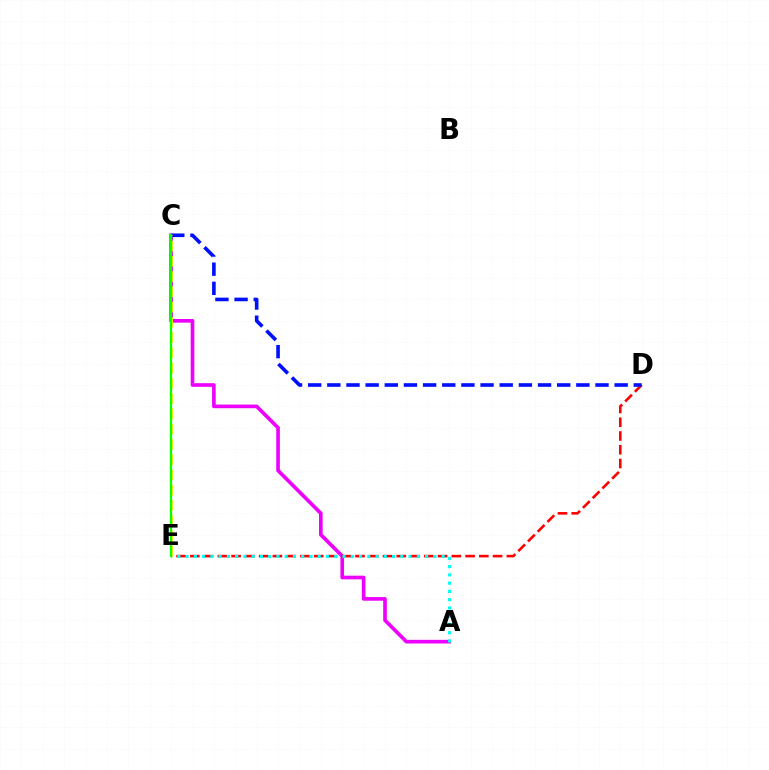{('A', 'C'): [{'color': '#ee00ff', 'line_style': 'solid', 'thickness': 2.63}], ('D', 'E'): [{'color': '#ff0000', 'line_style': 'dashed', 'thickness': 1.87}], ('A', 'E'): [{'color': '#00fff6', 'line_style': 'dotted', 'thickness': 2.24}], ('C', 'D'): [{'color': '#0010ff', 'line_style': 'dashed', 'thickness': 2.6}], ('C', 'E'): [{'color': '#fcf500', 'line_style': 'dashed', 'thickness': 2.07}, {'color': '#08ff00', 'line_style': 'solid', 'thickness': 1.66}]}